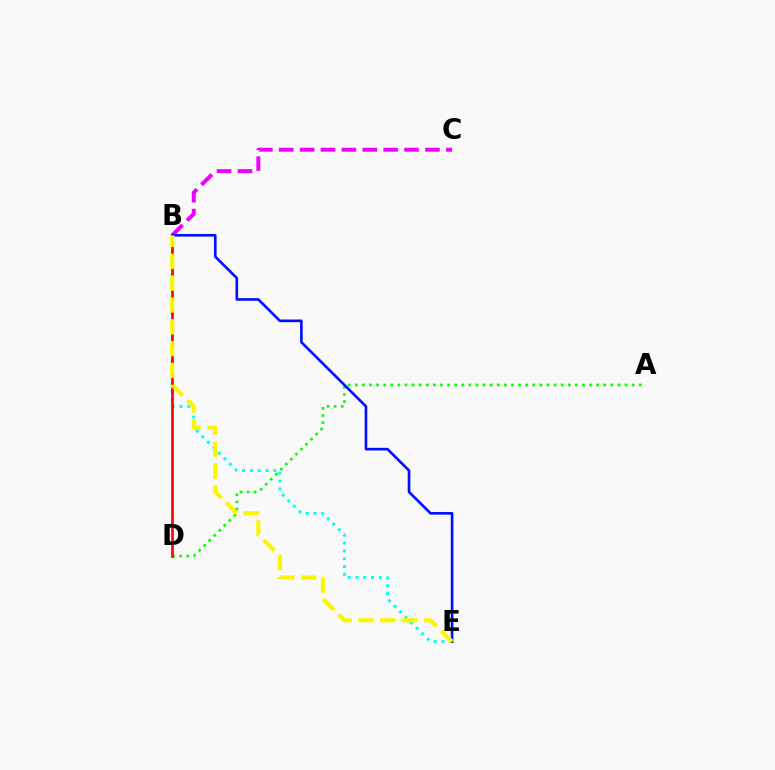{('B', 'C'): [{'color': '#ee00ff', 'line_style': 'dashed', 'thickness': 2.84}], ('A', 'D'): [{'color': '#08ff00', 'line_style': 'dotted', 'thickness': 1.93}], ('B', 'E'): [{'color': '#00fff6', 'line_style': 'dotted', 'thickness': 2.12}, {'color': '#0010ff', 'line_style': 'solid', 'thickness': 1.9}, {'color': '#fcf500', 'line_style': 'dashed', 'thickness': 2.97}], ('B', 'D'): [{'color': '#ff0000', 'line_style': 'solid', 'thickness': 1.9}]}